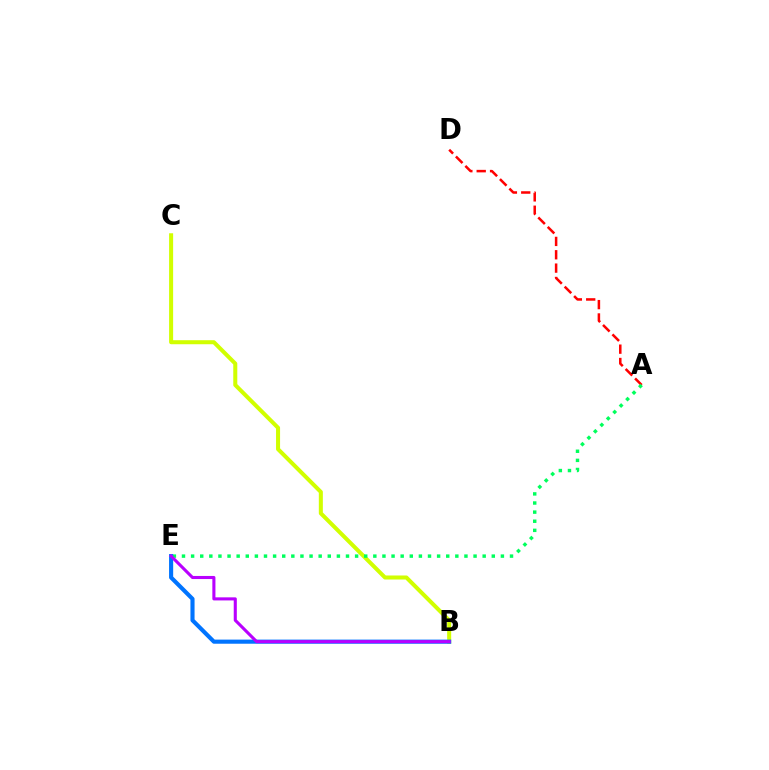{('B', 'C'): [{'color': '#d1ff00', 'line_style': 'solid', 'thickness': 2.9}], ('A', 'D'): [{'color': '#ff0000', 'line_style': 'dashed', 'thickness': 1.81}], ('A', 'E'): [{'color': '#00ff5c', 'line_style': 'dotted', 'thickness': 2.48}], ('B', 'E'): [{'color': '#0074ff', 'line_style': 'solid', 'thickness': 2.96}, {'color': '#b900ff', 'line_style': 'solid', 'thickness': 2.22}]}